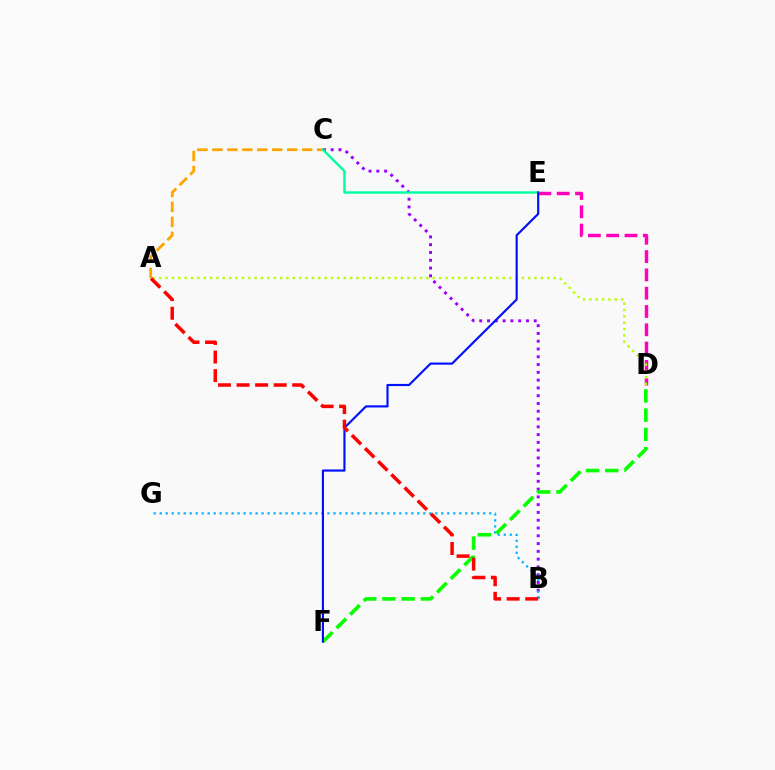{('D', 'E'): [{'color': '#ff00bd', 'line_style': 'dashed', 'thickness': 2.49}], ('A', 'D'): [{'color': '#b3ff00', 'line_style': 'dotted', 'thickness': 1.73}], ('B', 'C'): [{'color': '#9b00ff', 'line_style': 'dotted', 'thickness': 2.11}], ('B', 'G'): [{'color': '#00b5ff', 'line_style': 'dotted', 'thickness': 1.63}], ('D', 'F'): [{'color': '#08ff00', 'line_style': 'dashed', 'thickness': 2.61}], ('A', 'C'): [{'color': '#ffa500', 'line_style': 'dashed', 'thickness': 2.03}], ('C', 'E'): [{'color': '#00ff9d', 'line_style': 'solid', 'thickness': 1.72}], ('E', 'F'): [{'color': '#0010ff', 'line_style': 'solid', 'thickness': 1.55}], ('A', 'B'): [{'color': '#ff0000', 'line_style': 'dashed', 'thickness': 2.52}]}